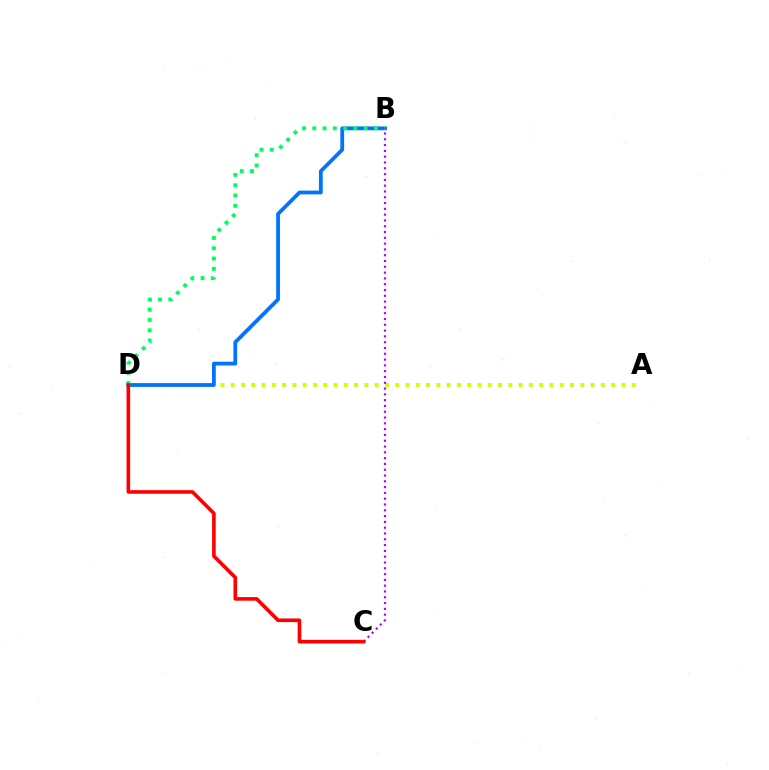{('A', 'D'): [{'color': '#d1ff00', 'line_style': 'dotted', 'thickness': 2.79}], ('B', 'D'): [{'color': '#0074ff', 'line_style': 'solid', 'thickness': 2.72}, {'color': '#00ff5c', 'line_style': 'dotted', 'thickness': 2.79}], ('B', 'C'): [{'color': '#b900ff', 'line_style': 'dotted', 'thickness': 1.58}], ('C', 'D'): [{'color': '#ff0000', 'line_style': 'solid', 'thickness': 2.59}]}